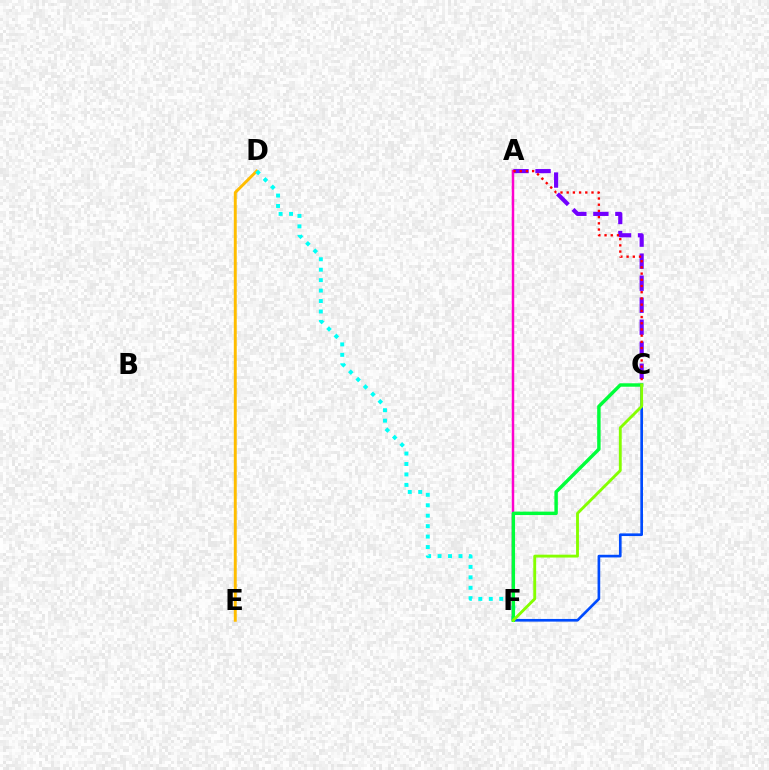{('D', 'E'): [{'color': '#ffbd00', 'line_style': 'solid', 'thickness': 2.11}], ('C', 'F'): [{'color': '#004bff', 'line_style': 'solid', 'thickness': 1.92}, {'color': '#00ff39', 'line_style': 'solid', 'thickness': 2.48}, {'color': '#84ff00', 'line_style': 'solid', 'thickness': 2.06}], ('D', 'F'): [{'color': '#00fff6', 'line_style': 'dotted', 'thickness': 2.84}], ('A', 'C'): [{'color': '#7200ff', 'line_style': 'dashed', 'thickness': 2.99}, {'color': '#ff0000', 'line_style': 'dotted', 'thickness': 1.69}], ('A', 'F'): [{'color': '#ff00cf', 'line_style': 'solid', 'thickness': 1.79}]}